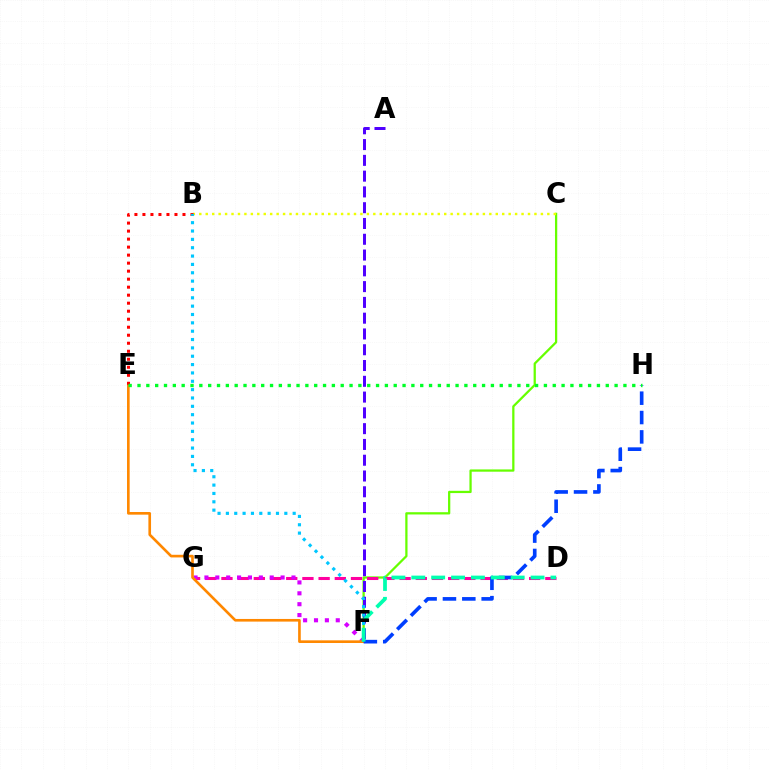{('C', 'F'): [{'color': '#66ff00', 'line_style': 'solid', 'thickness': 1.63}], ('D', 'G'): [{'color': '#ff00a0', 'line_style': 'dashed', 'thickness': 2.2}], ('F', 'G'): [{'color': '#d600ff', 'line_style': 'dotted', 'thickness': 2.96}], ('B', 'C'): [{'color': '#eeff00', 'line_style': 'dotted', 'thickness': 1.75}], ('A', 'F'): [{'color': '#4f00ff', 'line_style': 'dashed', 'thickness': 2.14}], ('E', 'F'): [{'color': '#ff8800', 'line_style': 'solid', 'thickness': 1.9}], ('B', 'E'): [{'color': '#ff0000', 'line_style': 'dotted', 'thickness': 2.18}], ('B', 'F'): [{'color': '#00c7ff', 'line_style': 'dotted', 'thickness': 2.27}], ('F', 'H'): [{'color': '#003fff', 'line_style': 'dashed', 'thickness': 2.63}], ('E', 'H'): [{'color': '#00ff27', 'line_style': 'dotted', 'thickness': 2.4}], ('D', 'F'): [{'color': '#00ffaf', 'line_style': 'dashed', 'thickness': 2.7}]}